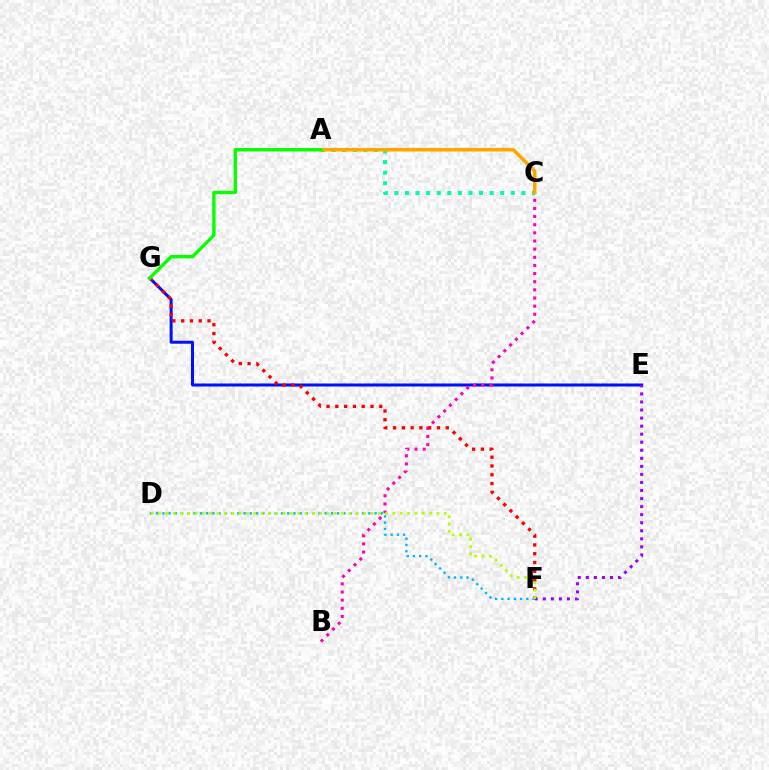{('E', 'G'): [{'color': '#0010ff', 'line_style': 'solid', 'thickness': 2.17}], ('E', 'F'): [{'color': '#9b00ff', 'line_style': 'dotted', 'thickness': 2.19}], ('B', 'C'): [{'color': '#ff00bd', 'line_style': 'dotted', 'thickness': 2.21}], ('F', 'G'): [{'color': '#ff0000', 'line_style': 'dotted', 'thickness': 2.39}], ('D', 'F'): [{'color': '#00b5ff', 'line_style': 'dotted', 'thickness': 1.7}, {'color': '#b3ff00', 'line_style': 'dotted', 'thickness': 1.99}], ('A', 'C'): [{'color': '#00ff9d', 'line_style': 'dotted', 'thickness': 2.88}, {'color': '#ffa500', 'line_style': 'solid', 'thickness': 2.54}], ('A', 'G'): [{'color': '#08ff00', 'line_style': 'solid', 'thickness': 2.43}]}